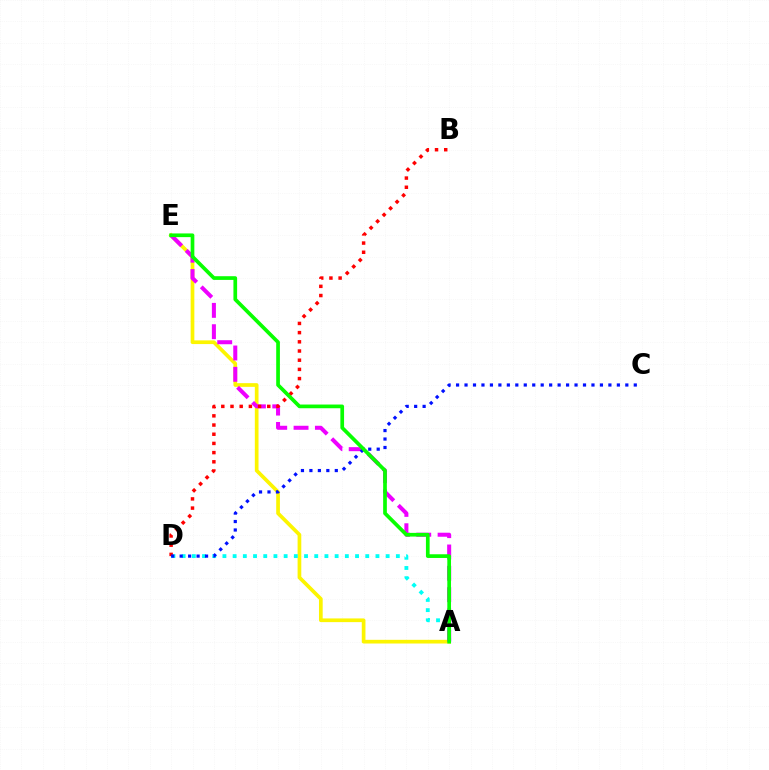{('A', 'E'): [{'color': '#fcf500', 'line_style': 'solid', 'thickness': 2.66}, {'color': '#ee00ff', 'line_style': 'dashed', 'thickness': 2.9}, {'color': '#08ff00', 'line_style': 'solid', 'thickness': 2.66}], ('A', 'D'): [{'color': '#00fff6', 'line_style': 'dotted', 'thickness': 2.77}], ('B', 'D'): [{'color': '#ff0000', 'line_style': 'dotted', 'thickness': 2.5}], ('C', 'D'): [{'color': '#0010ff', 'line_style': 'dotted', 'thickness': 2.3}]}